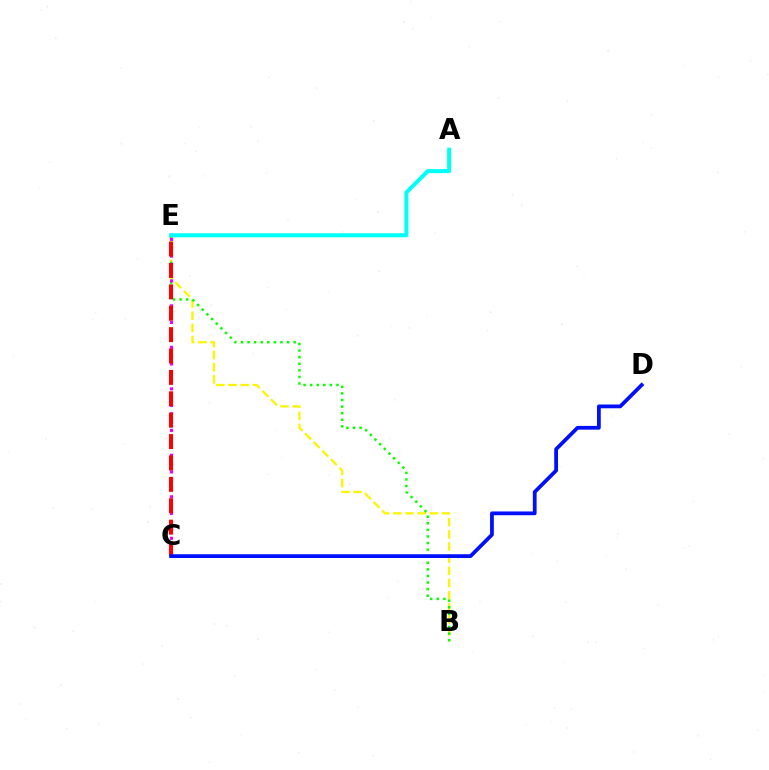{('B', 'E'): [{'color': '#fcf500', 'line_style': 'dashed', 'thickness': 1.65}, {'color': '#08ff00', 'line_style': 'dotted', 'thickness': 1.79}], ('C', 'E'): [{'color': '#ee00ff', 'line_style': 'dotted', 'thickness': 2.26}, {'color': '#ff0000', 'line_style': 'dashed', 'thickness': 2.91}], ('C', 'D'): [{'color': '#0010ff', 'line_style': 'solid', 'thickness': 2.71}], ('A', 'E'): [{'color': '#00fff6', 'line_style': 'solid', 'thickness': 2.91}]}